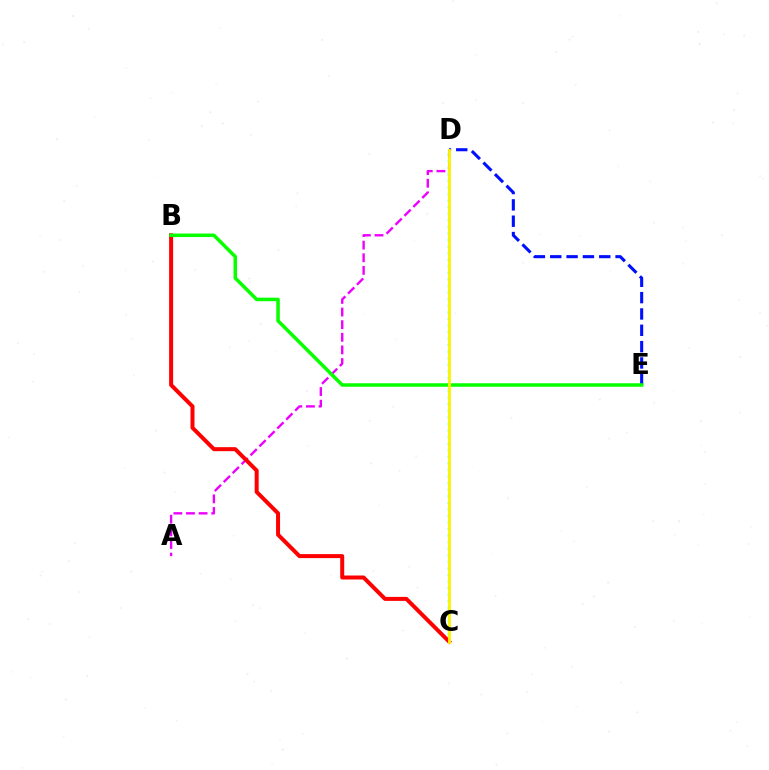{('C', 'D'): [{'color': '#00fff6', 'line_style': 'dotted', 'thickness': 1.78}, {'color': '#fcf500', 'line_style': 'solid', 'thickness': 2.04}], ('A', 'D'): [{'color': '#ee00ff', 'line_style': 'dashed', 'thickness': 1.72}], ('B', 'C'): [{'color': '#ff0000', 'line_style': 'solid', 'thickness': 2.87}], ('D', 'E'): [{'color': '#0010ff', 'line_style': 'dashed', 'thickness': 2.22}], ('B', 'E'): [{'color': '#08ff00', 'line_style': 'solid', 'thickness': 2.53}]}